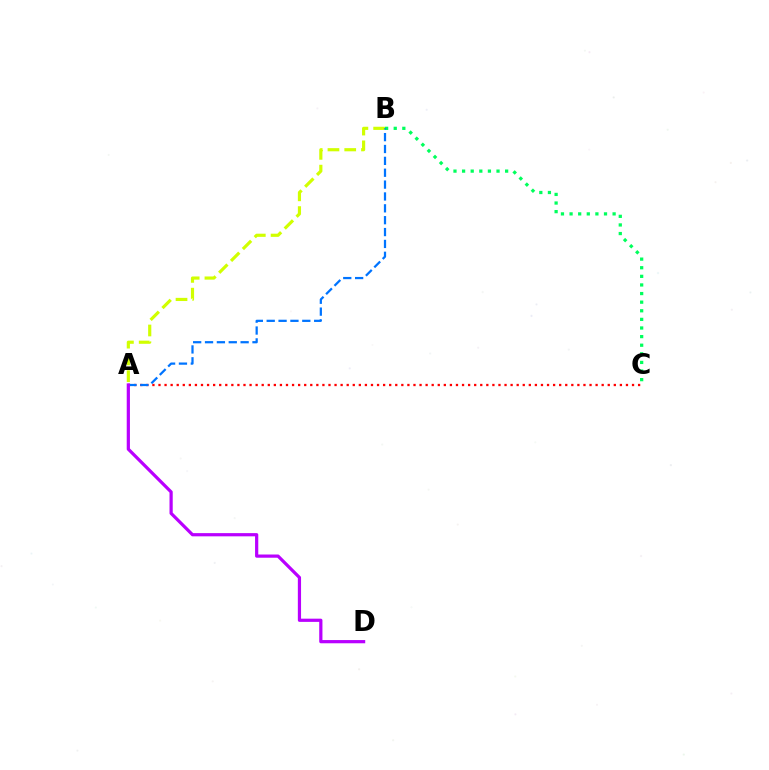{('A', 'B'): [{'color': '#d1ff00', 'line_style': 'dashed', 'thickness': 2.28}, {'color': '#0074ff', 'line_style': 'dashed', 'thickness': 1.61}], ('B', 'C'): [{'color': '#00ff5c', 'line_style': 'dotted', 'thickness': 2.34}], ('A', 'C'): [{'color': '#ff0000', 'line_style': 'dotted', 'thickness': 1.65}], ('A', 'D'): [{'color': '#b900ff', 'line_style': 'solid', 'thickness': 2.31}]}